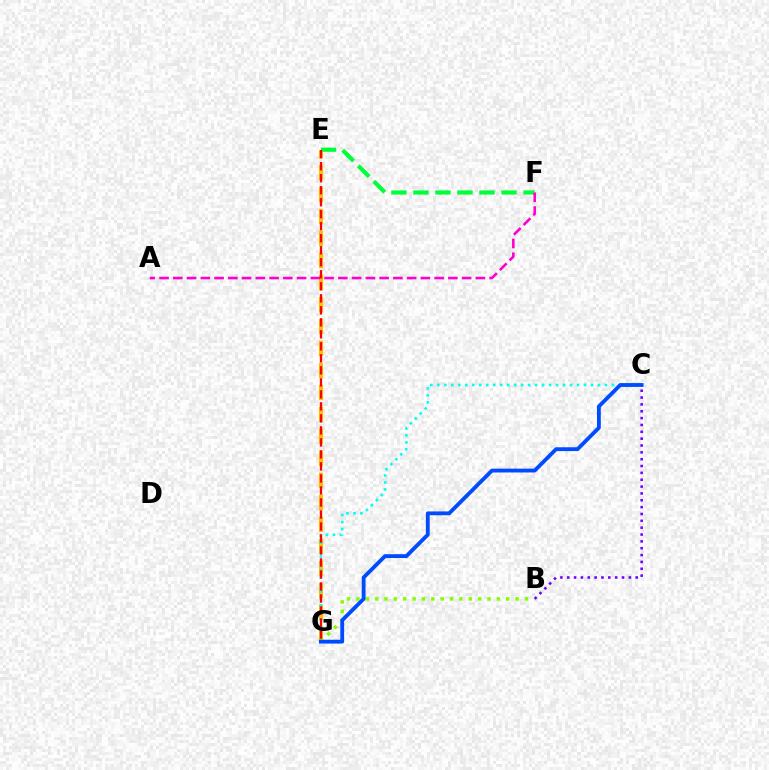{('E', 'G'): [{'color': '#ffbd00', 'line_style': 'dashed', 'thickness': 2.99}, {'color': '#ff0000', 'line_style': 'dashed', 'thickness': 1.63}], ('C', 'G'): [{'color': '#00fff6', 'line_style': 'dotted', 'thickness': 1.9}, {'color': '#004bff', 'line_style': 'solid', 'thickness': 2.76}], ('B', 'G'): [{'color': '#84ff00', 'line_style': 'dotted', 'thickness': 2.54}], ('E', 'F'): [{'color': '#00ff39', 'line_style': 'dashed', 'thickness': 2.99}], ('B', 'C'): [{'color': '#7200ff', 'line_style': 'dotted', 'thickness': 1.86}], ('A', 'F'): [{'color': '#ff00cf', 'line_style': 'dashed', 'thickness': 1.87}]}